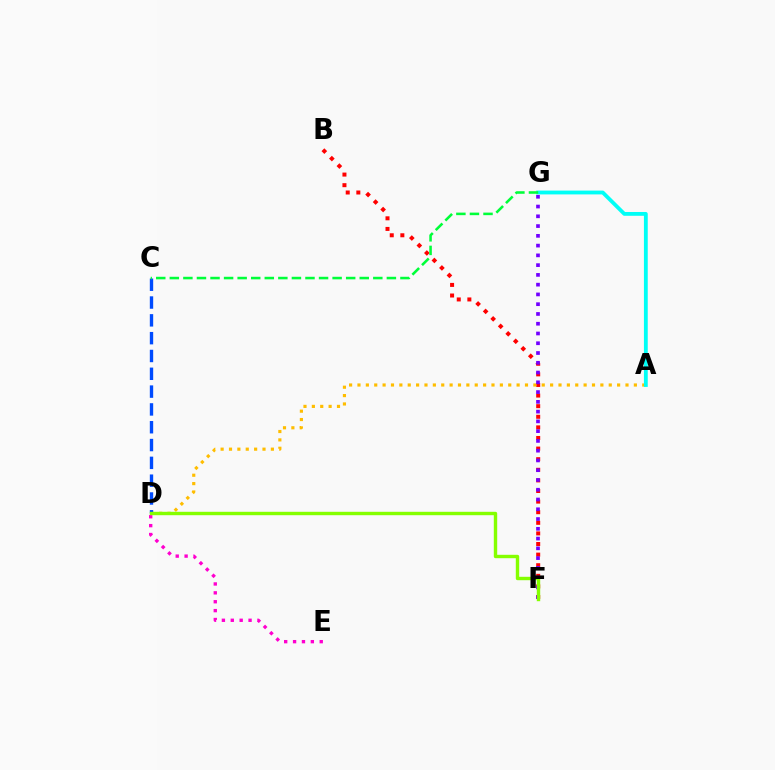{('B', 'F'): [{'color': '#ff0000', 'line_style': 'dotted', 'thickness': 2.88}], ('A', 'D'): [{'color': '#ffbd00', 'line_style': 'dotted', 'thickness': 2.28}], ('D', 'E'): [{'color': '#ff00cf', 'line_style': 'dotted', 'thickness': 2.41}], ('F', 'G'): [{'color': '#7200ff', 'line_style': 'dotted', 'thickness': 2.65}], ('C', 'D'): [{'color': '#004bff', 'line_style': 'dashed', 'thickness': 2.42}], ('D', 'F'): [{'color': '#84ff00', 'line_style': 'solid', 'thickness': 2.45}], ('A', 'G'): [{'color': '#00fff6', 'line_style': 'solid', 'thickness': 2.74}], ('C', 'G'): [{'color': '#00ff39', 'line_style': 'dashed', 'thickness': 1.84}]}